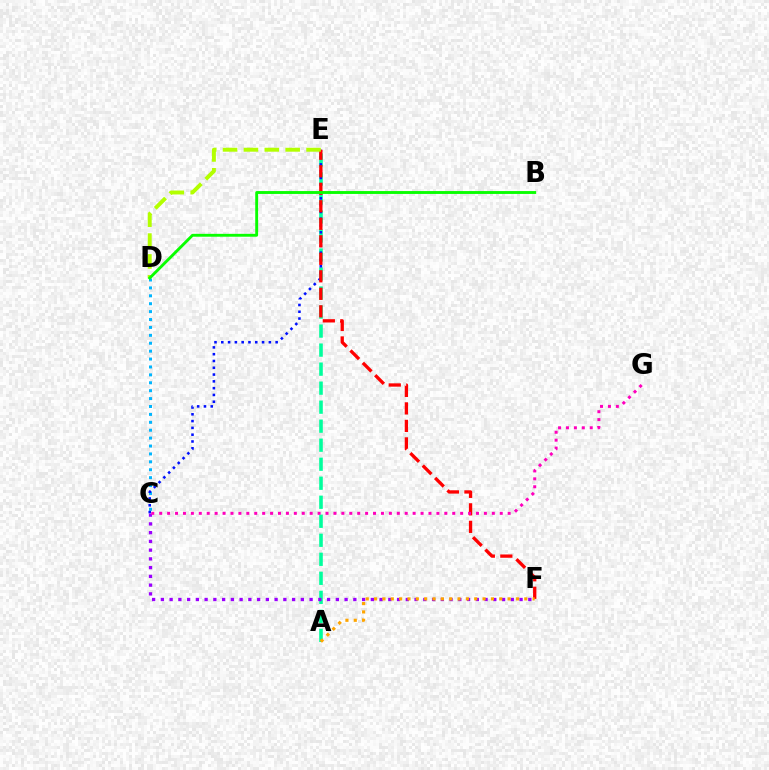{('C', 'D'): [{'color': '#00b5ff', 'line_style': 'dotted', 'thickness': 2.15}], ('A', 'E'): [{'color': '#00ff9d', 'line_style': 'dashed', 'thickness': 2.58}], ('C', 'E'): [{'color': '#0010ff', 'line_style': 'dotted', 'thickness': 1.85}], ('E', 'F'): [{'color': '#ff0000', 'line_style': 'dashed', 'thickness': 2.38}], ('D', 'E'): [{'color': '#b3ff00', 'line_style': 'dashed', 'thickness': 2.84}], ('C', 'F'): [{'color': '#9b00ff', 'line_style': 'dotted', 'thickness': 2.38}], ('C', 'G'): [{'color': '#ff00bd', 'line_style': 'dotted', 'thickness': 2.15}], ('A', 'F'): [{'color': '#ffa500', 'line_style': 'dotted', 'thickness': 2.27}], ('B', 'D'): [{'color': '#08ff00', 'line_style': 'solid', 'thickness': 2.07}]}